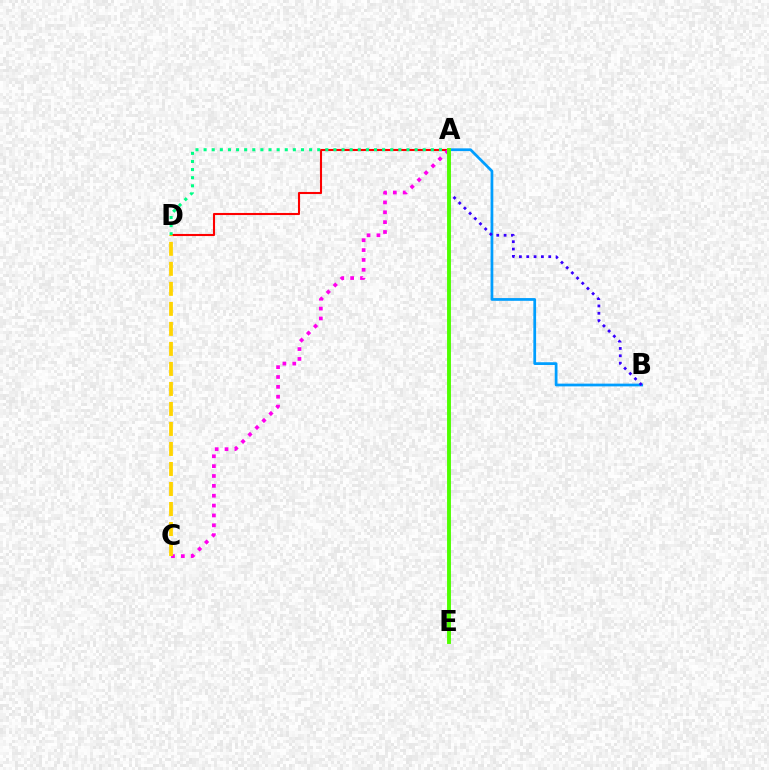{('A', 'D'): [{'color': '#ff0000', 'line_style': 'solid', 'thickness': 1.51}, {'color': '#00ff86', 'line_style': 'dotted', 'thickness': 2.2}], ('A', 'C'): [{'color': '#ff00ed', 'line_style': 'dotted', 'thickness': 2.68}], ('A', 'B'): [{'color': '#009eff', 'line_style': 'solid', 'thickness': 1.98}, {'color': '#3700ff', 'line_style': 'dotted', 'thickness': 1.99}], ('A', 'E'): [{'color': '#4fff00', 'line_style': 'solid', 'thickness': 2.81}], ('C', 'D'): [{'color': '#ffd500', 'line_style': 'dashed', 'thickness': 2.72}]}